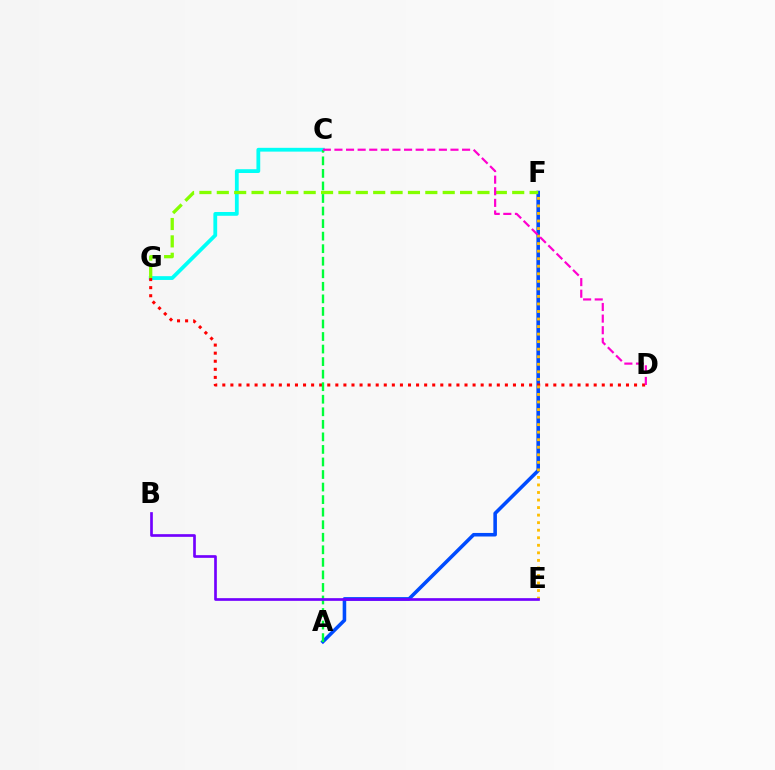{('A', 'F'): [{'color': '#004bff', 'line_style': 'solid', 'thickness': 2.57}], ('C', 'G'): [{'color': '#00fff6', 'line_style': 'solid', 'thickness': 2.73}], ('D', 'G'): [{'color': '#ff0000', 'line_style': 'dotted', 'thickness': 2.19}], ('F', 'G'): [{'color': '#84ff00', 'line_style': 'dashed', 'thickness': 2.36}], ('A', 'C'): [{'color': '#00ff39', 'line_style': 'dashed', 'thickness': 1.7}], ('E', 'F'): [{'color': '#ffbd00', 'line_style': 'dotted', 'thickness': 2.05}], ('B', 'E'): [{'color': '#7200ff', 'line_style': 'solid', 'thickness': 1.93}], ('C', 'D'): [{'color': '#ff00cf', 'line_style': 'dashed', 'thickness': 1.58}]}